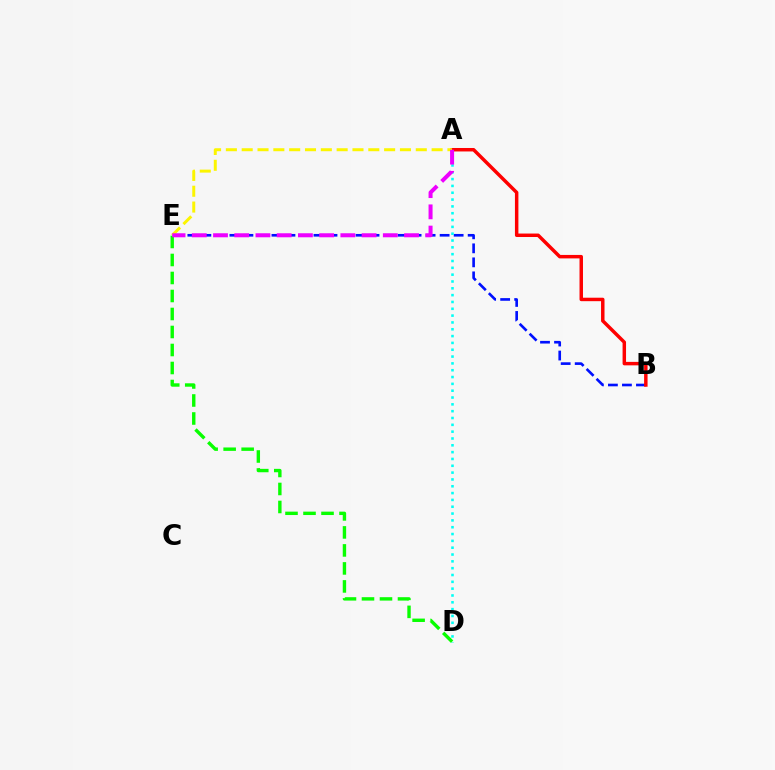{('B', 'E'): [{'color': '#0010ff', 'line_style': 'dashed', 'thickness': 1.9}], ('A', 'D'): [{'color': '#00fff6', 'line_style': 'dotted', 'thickness': 1.85}], ('A', 'B'): [{'color': '#ff0000', 'line_style': 'solid', 'thickness': 2.5}], ('A', 'E'): [{'color': '#fcf500', 'line_style': 'dashed', 'thickness': 2.15}, {'color': '#ee00ff', 'line_style': 'dashed', 'thickness': 2.88}], ('D', 'E'): [{'color': '#08ff00', 'line_style': 'dashed', 'thickness': 2.45}]}